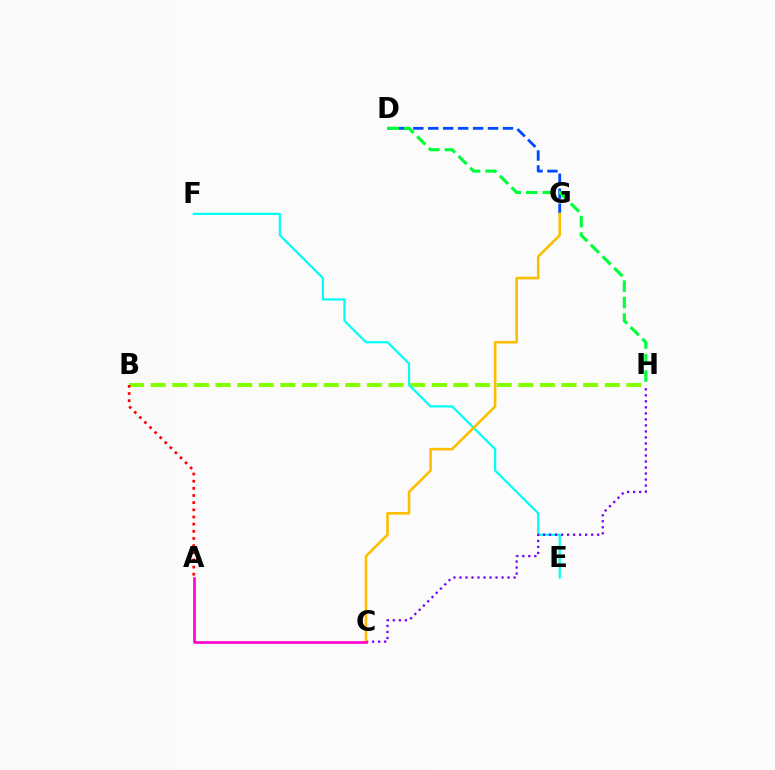{('B', 'H'): [{'color': '#84ff00', 'line_style': 'dashed', 'thickness': 2.94}], ('E', 'F'): [{'color': '#00fff6', 'line_style': 'solid', 'thickness': 1.59}], ('D', 'G'): [{'color': '#004bff', 'line_style': 'dashed', 'thickness': 2.03}], ('C', 'H'): [{'color': '#7200ff', 'line_style': 'dotted', 'thickness': 1.63}], ('D', 'H'): [{'color': '#00ff39', 'line_style': 'dashed', 'thickness': 2.24}], ('C', 'G'): [{'color': '#ffbd00', 'line_style': 'solid', 'thickness': 1.87}], ('A', 'B'): [{'color': '#ff0000', 'line_style': 'dotted', 'thickness': 1.95}], ('A', 'C'): [{'color': '#ff00cf', 'line_style': 'solid', 'thickness': 1.9}]}